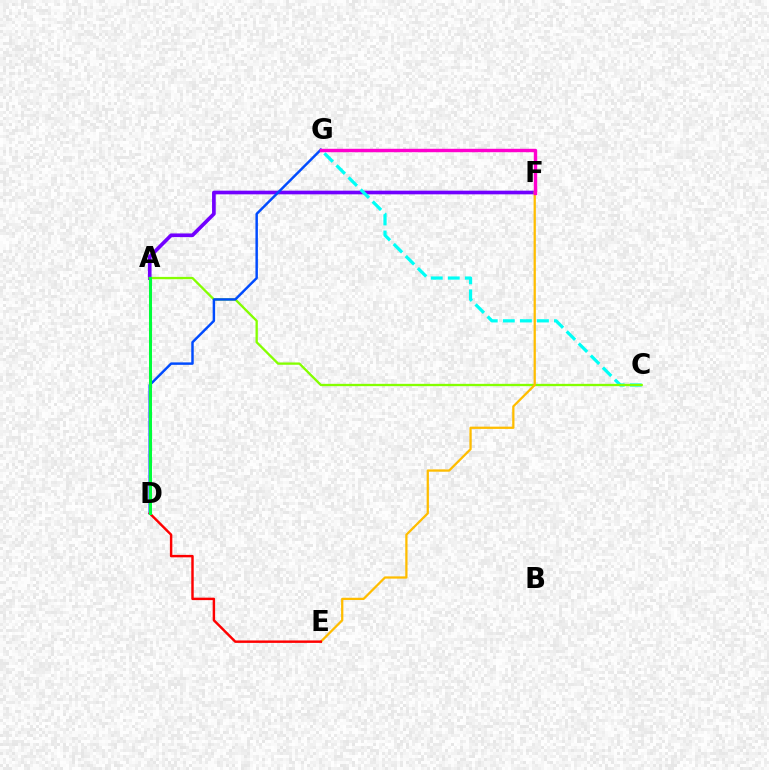{('A', 'F'): [{'color': '#7200ff', 'line_style': 'solid', 'thickness': 2.64}], ('C', 'G'): [{'color': '#00fff6', 'line_style': 'dashed', 'thickness': 2.32}], ('A', 'C'): [{'color': '#84ff00', 'line_style': 'solid', 'thickness': 1.67}], ('D', 'G'): [{'color': '#004bff', 'line_style': 'solid', 'thickness': 1.77}], ('E', 'F'): [{'color': '#ffbd00', 'line_style': 'solid', 'thickness': 1.63}], ('D', 'E'): [{'color': '#ff0000', 'line_style': 'solid', 'thickness': 1.76}], ('A', 'D'): [{'color': '#00ff39', 'line_style': 'solid', 'thickness': 2.18}], ('F', 'G'): [{'color': '#ff00cf', 'line_style': 'solid', 'thickness': 2.46}]}